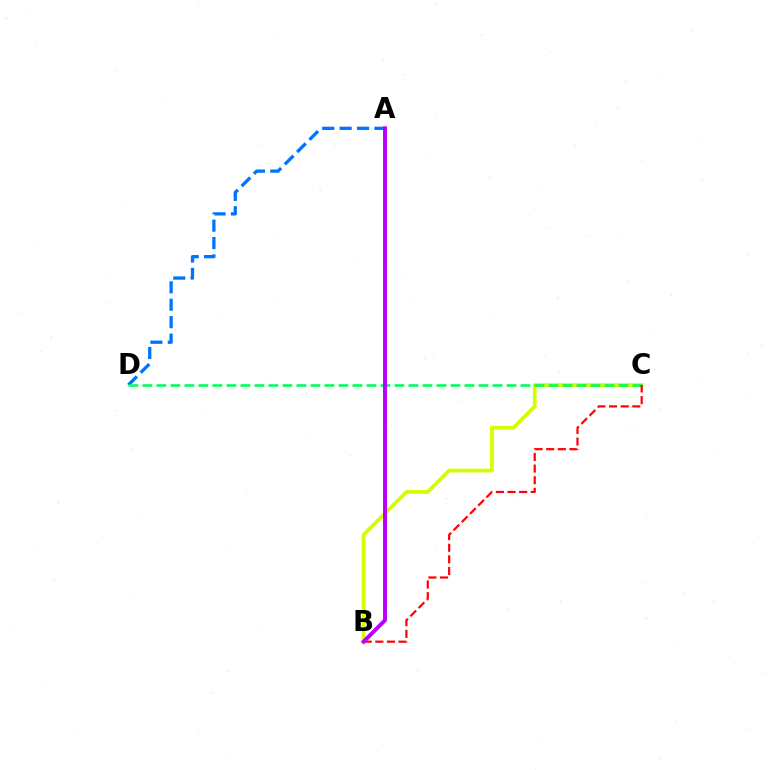{('B', 'C'): [{'color': '#d1ff00', 'line_style': 'solid', 'thickness': 2.72}, {'color': '#ff0000', 'line_style': 'dashed', 'thickness': 1.58}], ('A', 'D'): [{'color': '#0074ff', 'line_style': 'dashed', 'thickness': 2.36}], ('C', 'D'): [{'color': '#00ff5c', 'line_style': 'dashed', 'thickness': 1.9}], ('A', 'B'): [{'color': '#b900ff', 'line_style': 'solid', 'thickness': 2.84}]}